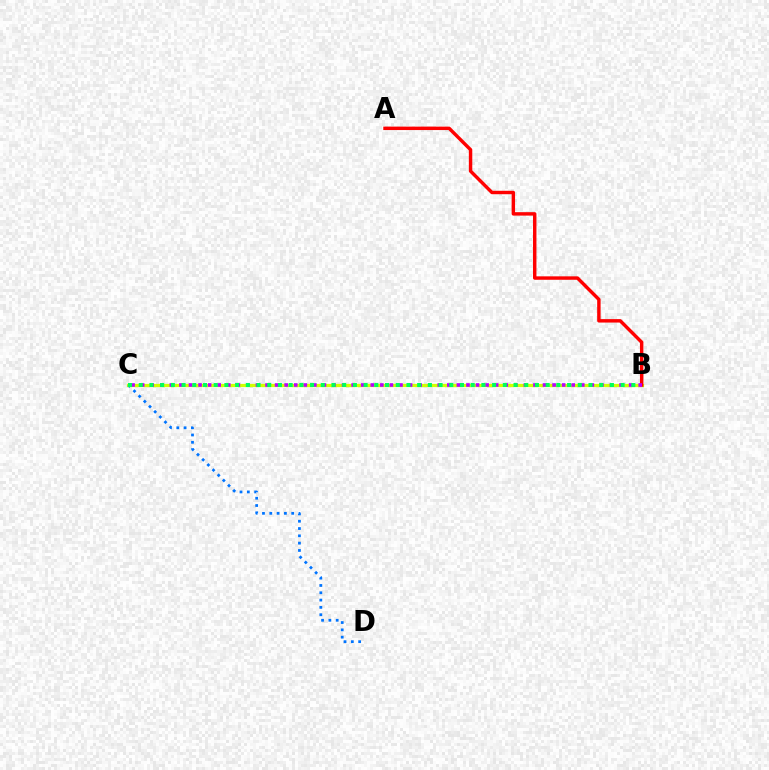{('B', 'C'): [{'color': '#d1ff00', 'line_style': 'solid', 'thickness': 2.33}, {'color': '#b900ff', 'line_style': 'dotted', 'thickness': 2.6}, {'color': '#00ff5c', 'line_style': 'dotted', 'thickness': 2.91}], ('A', 'B'): [{'color': '#ff0000', 'line_style': 'solid', 'thickness': 2.47}], ('C', 'D'): [{'color': '#0074ff', 'line_style': 'dotted', 'thickness': 1.99}]}